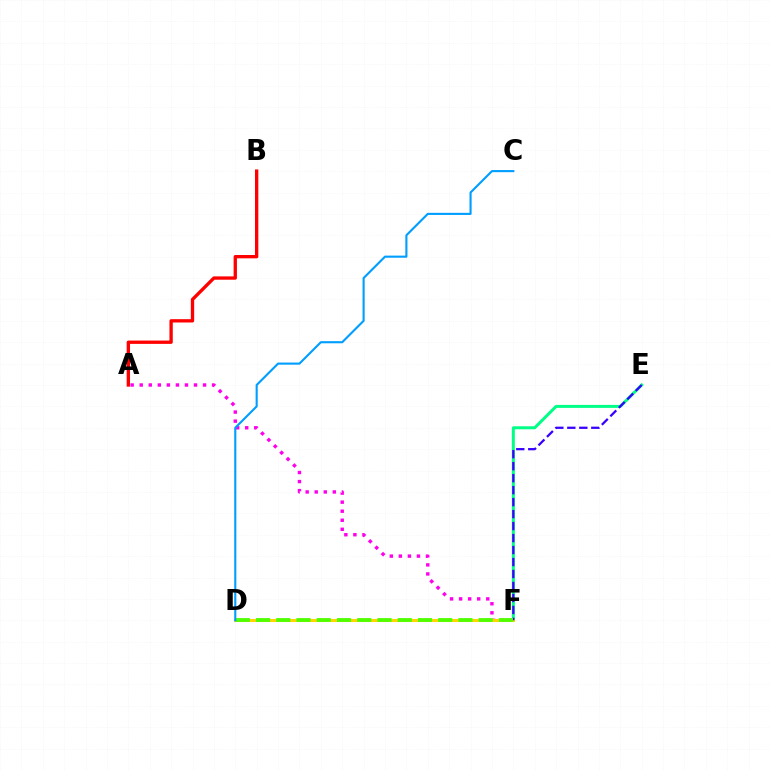{('A', 'F'): [{'color': '#ff00ed', 'line_style': 'dotted', 'thickness': 2.46}], ('E', 'F'): [{'color': '#00ff86', 'line_style': 'solid', 'thickness': 2.15}, {'color': '#3700ff', 'line_style': 'dashed', 'thickness': 1.63}], ('D', 'F'): [{'color': '#ffd500', 'line_style': 'solid', 'thickness': 2.18}, {'color': '#4fff00', 'line_style': 'dashed', 'thickness': 2.75}], ('C', 'D'): [{'color': '#009eff', 'line_style': 'solid', 'thickness': 1.52}], ('A', 'B'): [{'color': '#ff0000', 'line_style': 'solid', 'thickness': 2.39}]}